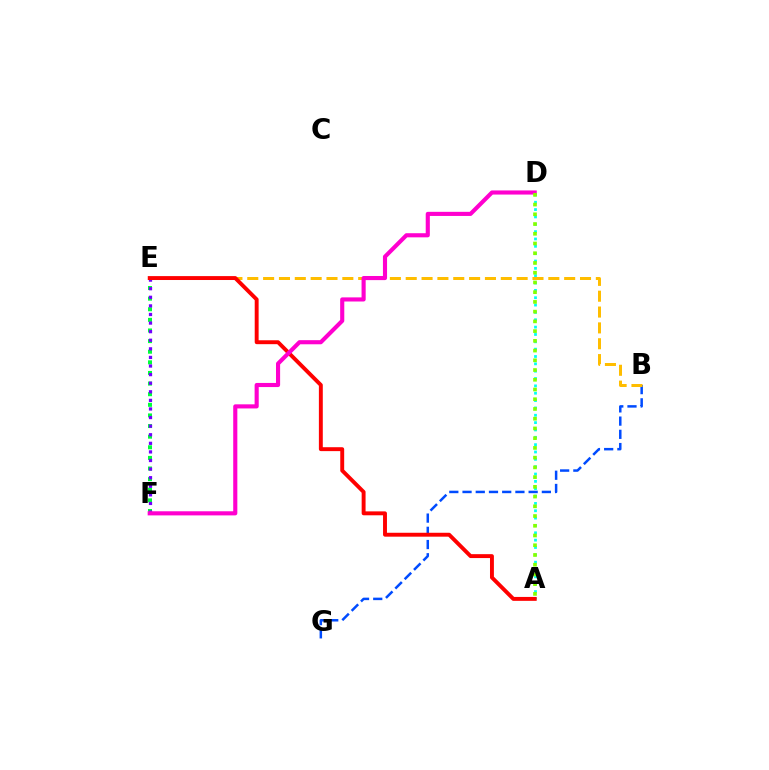{('E', 'F'): [{'color': '#00ff39', 'line_style': 'dotted', 'thickness': 2.88}, {'color': '#7200ff', 'line_style': 'dotted', 'thickness': 2.33}], ('B', 'G'): [{'color': '#004bff', 'line_style': 'dashed', 'thickness': 1.8}], ('A', 'D'): [{'color': '#00fff6', 'line_style': 'dotted', 'thickness': 2.0}, {'color': '#84ff00', 'line_style': 'dotted', 'thickness': 2.64}], ('B', 'E'): [{'color': '#ffbd00', 'line_style': 'dashed', 'thickness': 2.15}], ('A', 'E'): [{'color': '#ff0000', 'line_style': 'solid', 'thickness': 2.82}], ('D', 'F'): [{'color': '#ff00cf', 'line_style': 'solid', 'thickness': 2.96}]}